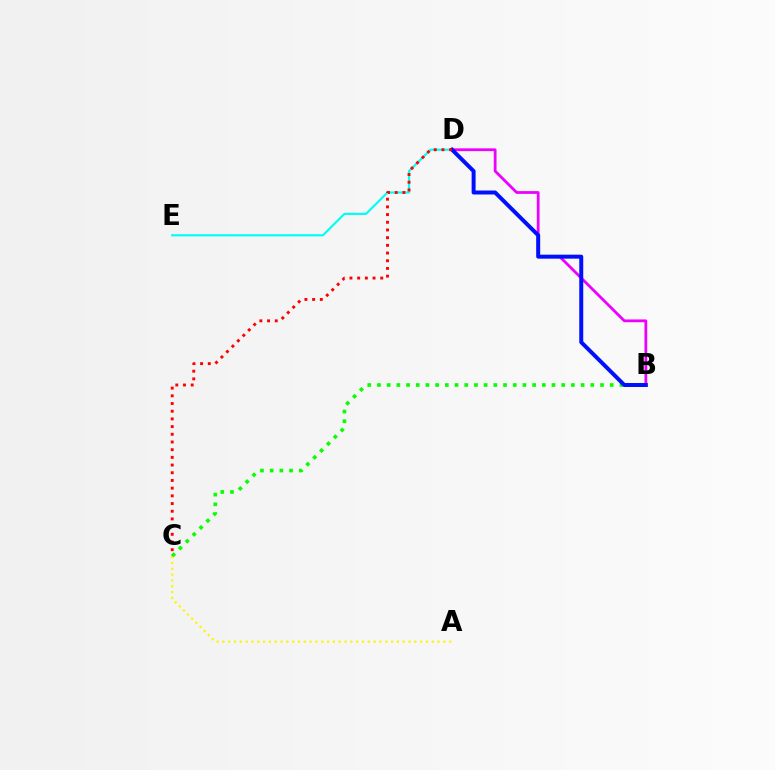{('B', 'D'): [{'color': '#ee00ff', 'line_style': 'solid', 'thickness': 2.0}, {'color': '#0010ff', 'line_style': 'solid', 'thickness': 2.86}], ('B', 'C'): [{'color': '#08ff00', 'line_style': 'dotted', 'thickness': 2.63}], ('A', 'C'): [{'color': '#fcf500', 'line_style': 'dotted', 'thickness': 1.58}], ('D', 'E'): [{'color': '#00fff6', 'line_style': 'solid', 'thickness': 1.57}], ('C', 'D'): [{'color': '#ff0000', 'line_style': 'dotted', 'thickness': 2.09}]}